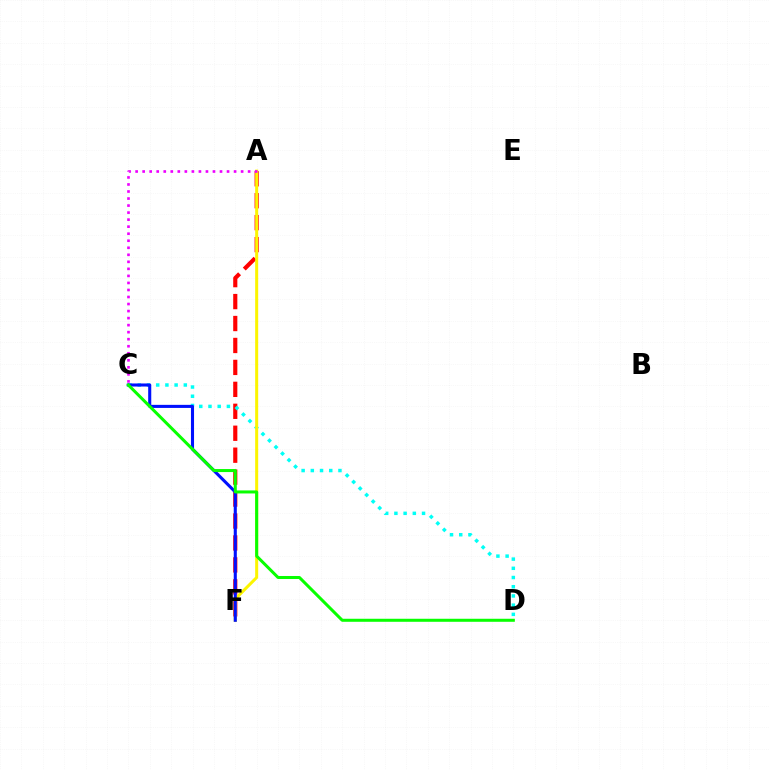{('A', 'F'): [{'color': '#ff0000', 'line_style': 'dashed', 'thickness': 2.98}, {'color': '#fcf500', 'line_style': 'solid', 'thickness': 2.17}], ('C', 'D'): [{'color': '#00fff6', 'line_style': 'dotted', 'thickness': 2.5}, {'color': '#08ff00', 'line_style': 'solid', 'thickness': 2.18}], ('C', 'F'): [{'color': '#0010ff', 'line_style': 'solid', 'thickness': 2.21}], ('A', 'C'): [{'color': '#ee00ff', 'line_style': 'dotted', 'thickness': 1.91}]}